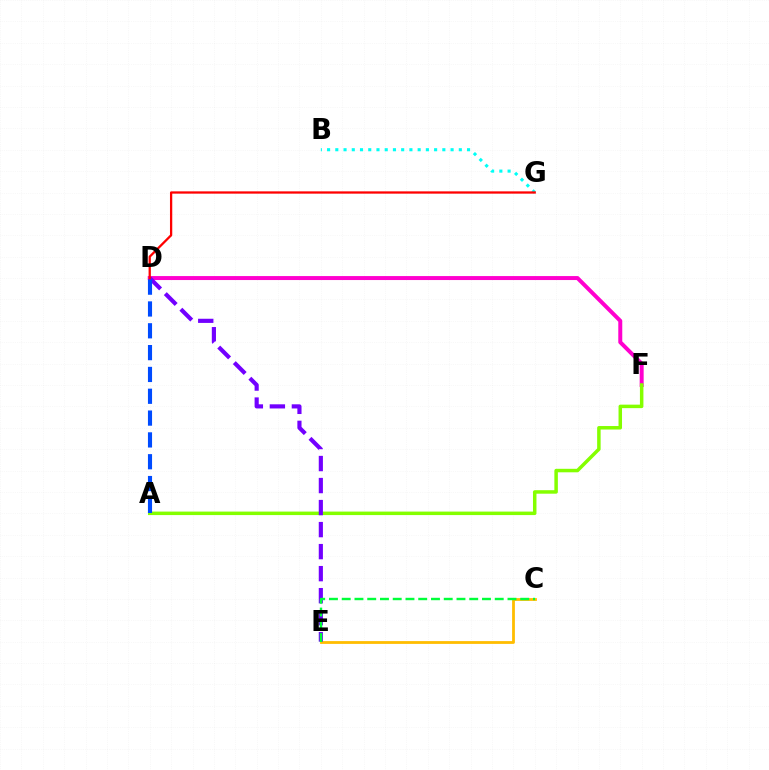{('C', 'E'): [{'color': '#ffbd00', 'line_style': 'solid', 'thickness': 2.01}, {'color': '#00ff39', 'line_style': 'dashed', 'thickness': 1.73}], ('D', 'F'): [{'color': '#ff00cf', 'line_style': 'solid', 'thickness': 2.86}], ('A', 'F'): [{'color': '#84ff00', 'line_style': 'solid', 'thickness': 2.51}], ('D', 'E'): [{'color': '#7200ff', 'line_style': 'dashed', 'thickness': 2.99}], ('A', 'D'): [{'color': '#004bff', 'line_style': 'dashed', 'thickness': 2.96}], ('B', 'G'): [{'color': '#00fff6', 'line_style': 'dotted', 'thickness': 2.24}], ('D', 'G'): [{'color': '#ff0000', 'line_style': 'solid', 'thickness': 1.64}]}